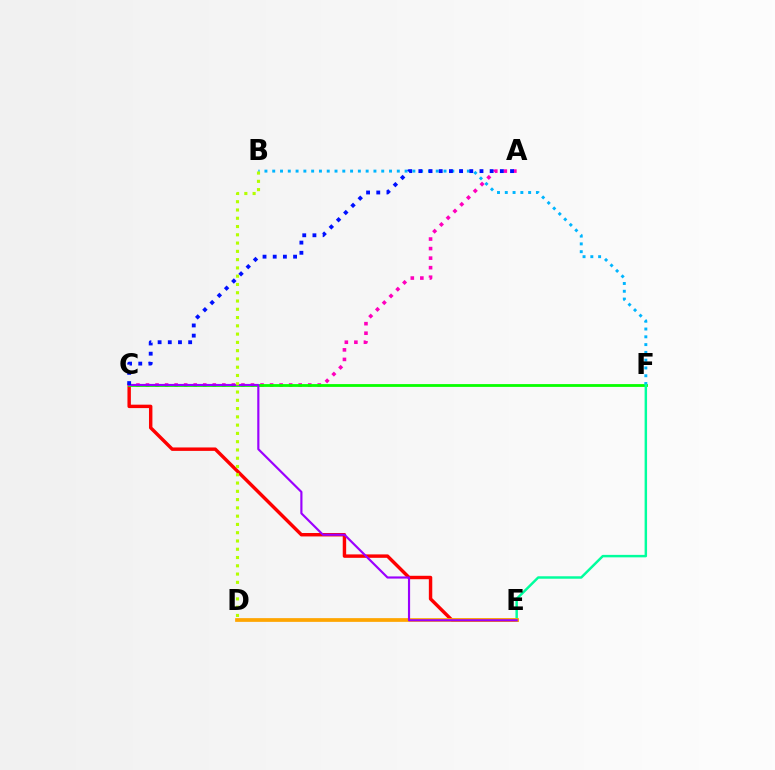{('A', 'C'): [{'color': '#ff00bd', 'line_style': 'dotted', 'thickness': 2.59}, {'color': '#0010ff', 'line_style': 'dotted', 'thickness': 2.77}], ('C', 'E'): [{'color': '#ff0000', 'line_style': 'solid', 'thickness': 2.47}, {'color': '#9b00ff', 'line_style': 'solid', 'thickness': 1.56}], ('C', 'F'): [{'color': '#08ff00', 'line_style': 'solid', 'thickness': 2.02}], ('B', 'F'): [{'color': '#00b5ff', 'line_style': 'dotted', 'thickness': 2.12}], ('E', 'F'): [{'color': '#00ff9d', 'line_style': 'solid', 'thickness': 1.77}], ('D', 'E'): [{'color': '#ffa500', 'line_style': 'solid', 'thickness': 2.69}], ('B', 'D'): [{'color': '#b3ff00', 'line_style': 'dotted', 'thickness': 2.25}]}